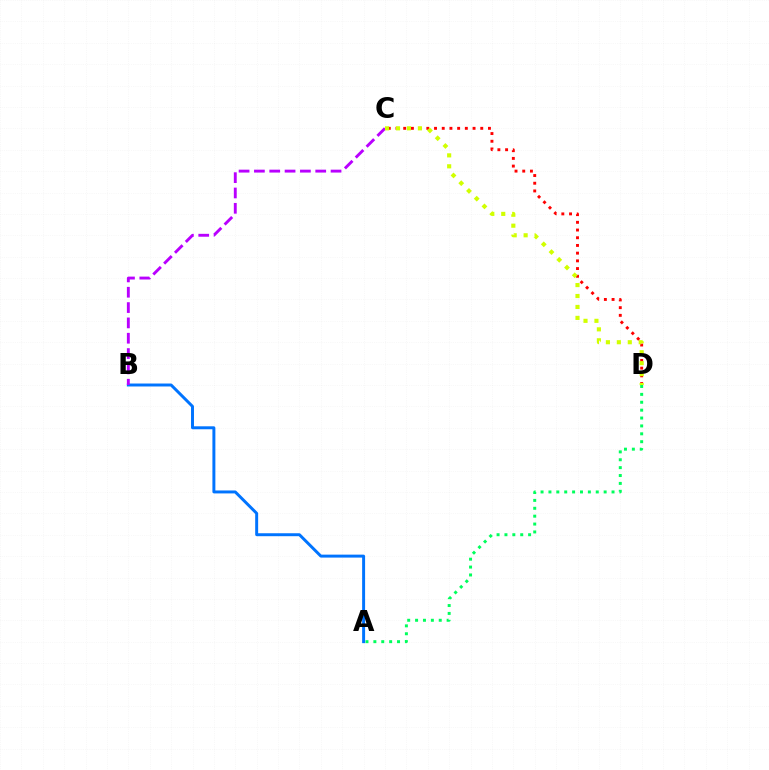{('A', 'D'): [{'color': '#00ff5c', 'line_style': 'dotted', 'thickness': 2.14}], ('C', 'D'): [{'color': '#ff0000', 'line_style': 'dotted', 'thickness': 2.09}, {'color': '#d1ff00', 'line_style': 'dotted', 'thickness': 2.97}], ('A', 'B'): [{'color': '#0074ff', 'line_style': 'solid', 'thickness': 2.13}], ('B', 'C'): [{'color': '#b900ff', 'line_style': 'dashed', 'thickness': 2.08}]}